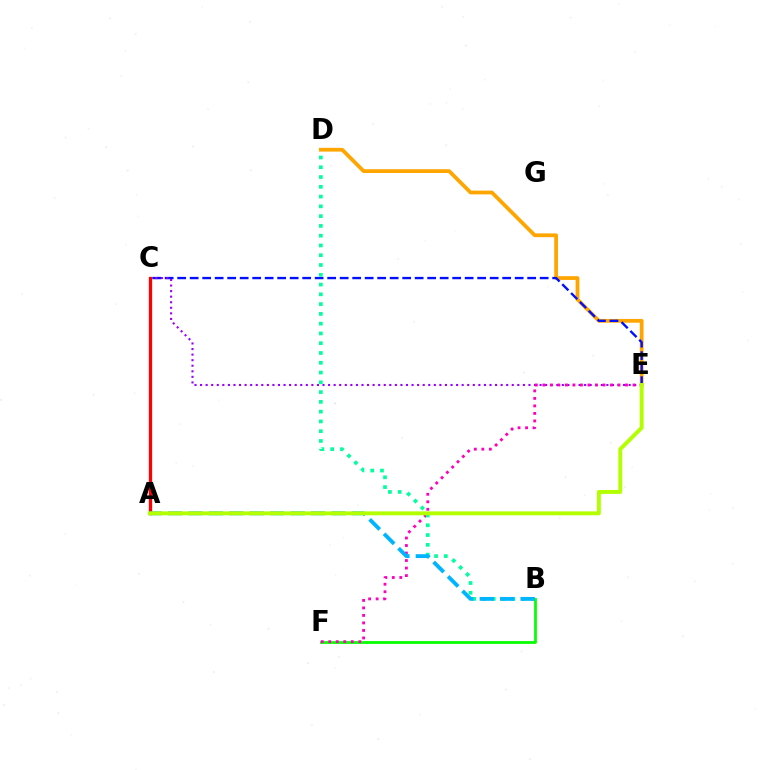{('B', 'F'): [{'color': '#08ff00', 'line_style': 'solid', 'thickness': 2.0}], ('D', 'E'): [{'color': '#ffa500', 'line_style': 'solid', 'thickness': 2.71}], ('C', 'E'): [{'color': '#0010ff', 'line_style': 'dashed', 'thickness': 1.7}, {'color': '#9b00ff', 'line_style': 'dotted', 'thickness': 1.51}], ('E', 'F'): [{'color': '#ff00bd', 'line_style': 'dotted', 'thickness': 2.04}], ('B', 'D'): [{'color': '#00ff9d', 'line_style': 'dotted', 'thickness': 2.66}], ('A', 'C'): [{'color': '#ff0000', 'line_style': 'solid', 'thickness': 2.36}], ('A', 'B'): [{'color': '#00b5ff', 'line_style': 'dashed', 'thickness': 2.77}], ('A', 'E'): [{'color': '#b3ff00', 'line_style': 'solid', 'thickness': 2.82}]}